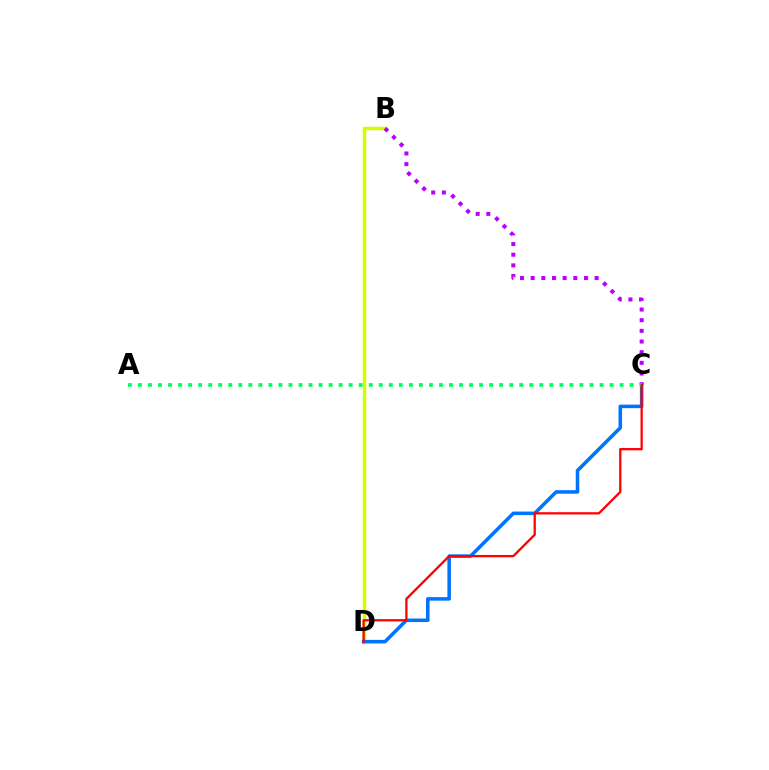{('B', 'D'): [{'color': '#d1ff00', 'line_style': 'solid', 'thickness': 2.51}], ('B', 'C'): [{'color': '#b900ff', 'line_style': 'dotted', 'thickness': 2.9}], ('C', 'D'): [{'color': '#0074ff', 'line_style': 'solid', 'thickness': 2.55}, {'color': '#ff0000', 'line_style': 'solid', 'thickness': 1.64}], ('A', 'C'): [{'color': '#00ff5c', 'line_style': 'dotted', 'thickness': 2.73}]}